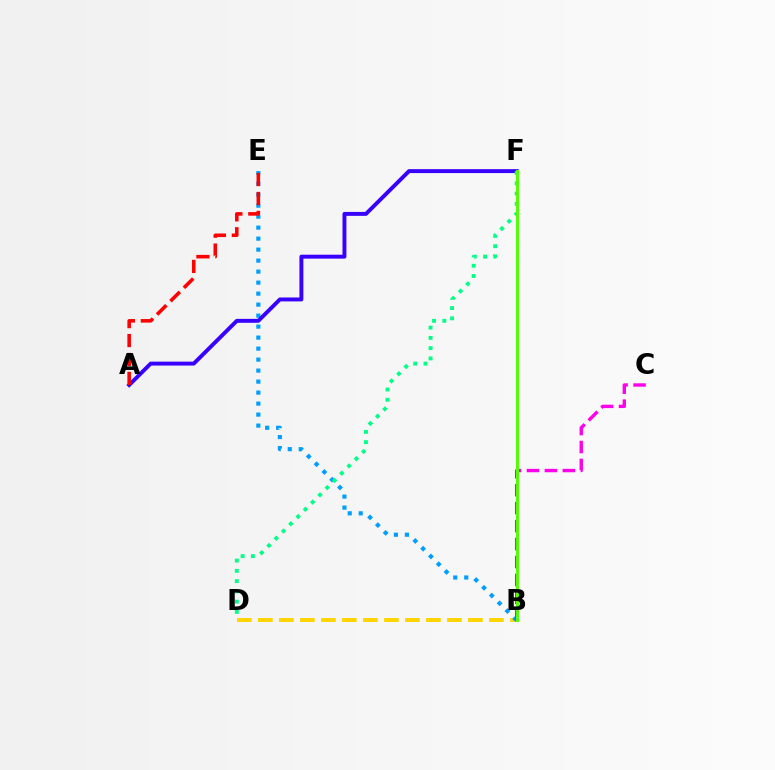{('B', 'D'): [{'color': '#ffd500', 'line_style': 'dashed', 'thickness': 2.85}], ('B', 'E'): [{'color': '#009eff', 'line_style': 'dotted', 'thickness': 2.99}], ('A', 'F'): [{'color': '#3700ff', 'line_style': 'solid', 'thickness': 2.82}], ('A', 'E'): [{'color': '#ff0000', 'line_style': 'dashed', 'thickness': 2.57}], ('D', 'F'): [{'color': '#00ff86', 'line_style': 'dotted', 'thickness': 2.79}], ('B', 'C'): [{'color': '#ff00ed', 'line_style': 'dashed', 'thickness': 2.44}], ('B', 'F'): [{'color': '#4fff00', 'line_style': 'solid', 'thickness': 2.11}]}